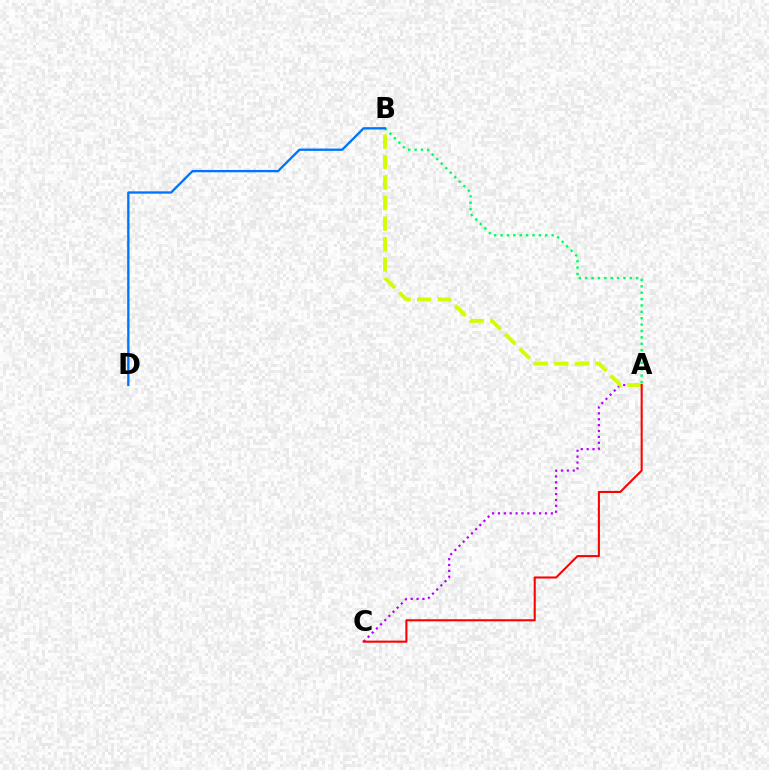{('A', 'C'): [{'color': '#b900ff', 'line_style': 'dotted', 'thickness': 1.6}, {'color': '#ff0000', 'line_style': 'solid', 'thickness': 1.5}], ('A', 'B'): [{'color': '#00ff5c', 'line_style': 'dotted', 'thickness': 1.73}, {'color': '#d1ff00', 'line_style': 'dashed', 'thickness': 2.78}], ('B', 'D'): [{'color': '#0074ff', 'line_style': 'solid', 'thickness': 1.68}]}